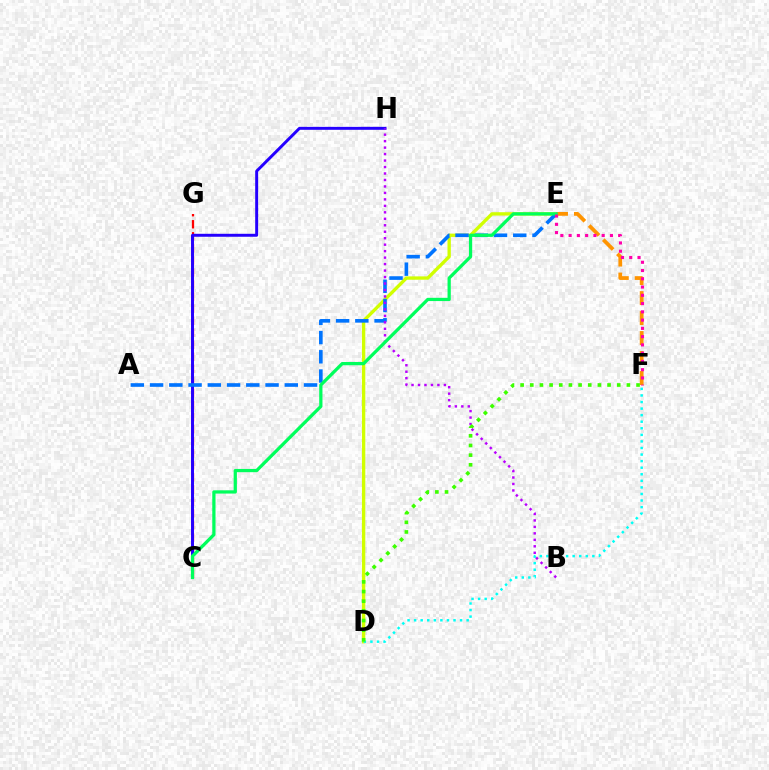{('C', 'G'): [{'color': '#ff0000', 'line_style': 'dashed', 'thickness': 1.64}], ('D', 'E'): [{'color': '#d1ff00', 'line_style': 'solid', 'thickness': 2.41}], ('C', 'H'): [{'color': '#2500ff', 'line_style': 'solid', 'thickness': 2.13}], ('A', 'E'): [{'color': '#0074ff', 'line_style': 'dashed', 'thickness': 2.61}], ('E', 'F'): [{'color': '#ff9400', 'line_style': 'dashed', 'thickness': 2.71}, {'color': '#ff00ac', 'line_style': 'dotted', 'thickness': 2.25}], ('B', 'H'): [{'color': '#b900ff', 'line_style': 'dotted', 'thickness': 1.76}], ('C', 'E'): [{'color': '#00ff5c', 'line_style': 'solid', 'thickness': 2.34}], ('D', 'F'): [{'color': '#00fff6', 'line_style': 'dotted', 'thickness': 1.78}, {'color': '#3dff00', 'line_style': 'dotted', 'thickness': 2.63}]}